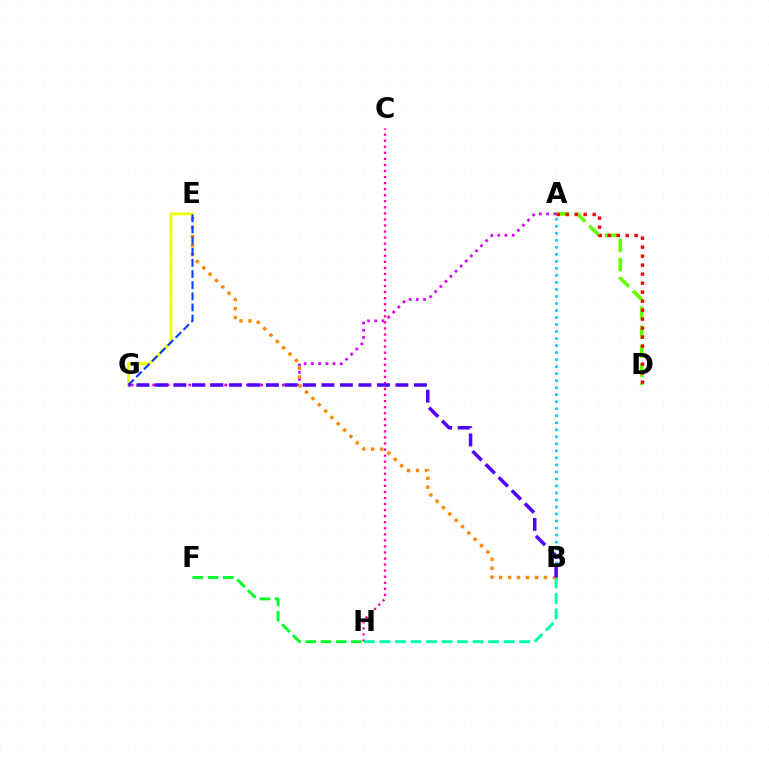{('A', 'D'): [{'color': '#66ff00', 'line_style': 'dashed', 'thickness': 2.6}, {'color': '#ff0000', 'line_style': 'dotted', 'thickness': 2.44}], ('A', 'B'): [{'color': '#00c7ff', 'line_style': 'dotted', 'thickness': 1.91}], ('F', 'H'): [{'color': '#00ff27', 'line_style': 'dashed', 'thickness': 2.07}], ('C', 'H'): [{'color': '#ff00a0', 'line_style': 'dotted', 'thickness': 1.65}], ('B', 'H'): [{'color': '#00ffaf', 'line_style': 'dashed', 'thickness': 2.11}], ('E', 'G'): [{'color': '#eeff00', 'line_style': 'solid', 'thickness': 1.99}, {'color': '#003fff', 'line_style': 'dashed', 'thickness': 1.51}], ('A', 'G'): [{'color': '#d600ff', 'line_style': 'dotted', 'thickness': 1.96}], ('B', 'E'): [{'color': '#ff8800', 'line_style': 'dotted', 'thickness': 2.44}], ('B', 'G'): [{'color': '#4f00ff', 'line_style': 'dashed', 'thickness': 2.51}]}